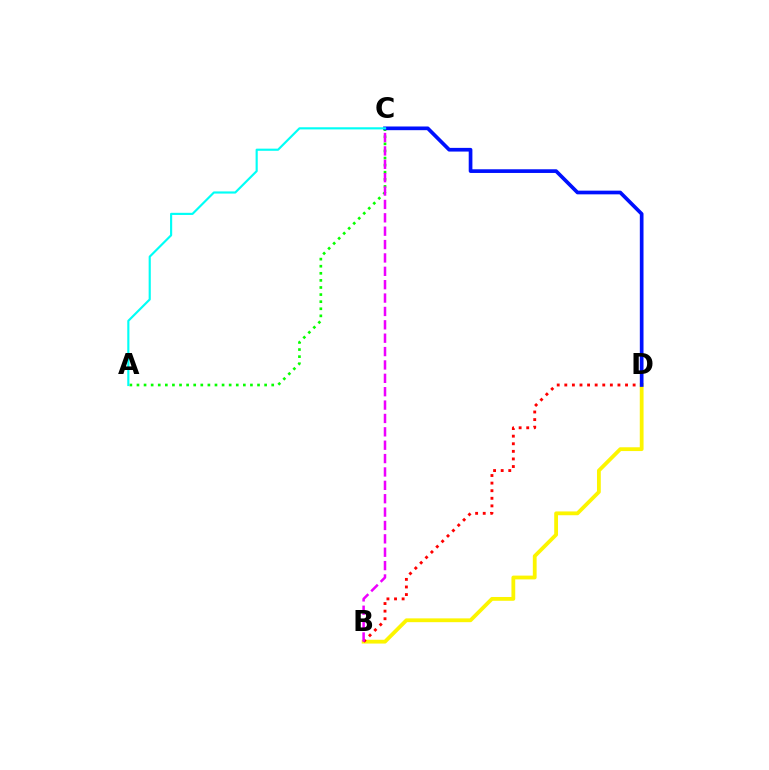{('A', 'C'): [{'color': '#08ff00', 'line_style': 'dotted', 'thickness': 1.93}, {'color': '#00fff6', 'line_style': 'solid', 'thickness': 1.55}], ('B', 'D'): [{'color': '#fcf500', 'line_style': 'solid', 'thickness': 2.73}, {'color': '#ff0000', 'line_style': 'dotted', 'thickness': 2.06}], ('C', 'D'): [{'color': '#0010ff', 'line_style': 'solid', 'thickness': 2.65}], ('B', 'C'): [{'color': '#ee00ff', 'line_style': 'dashed', 'thickness': 1.82}]}